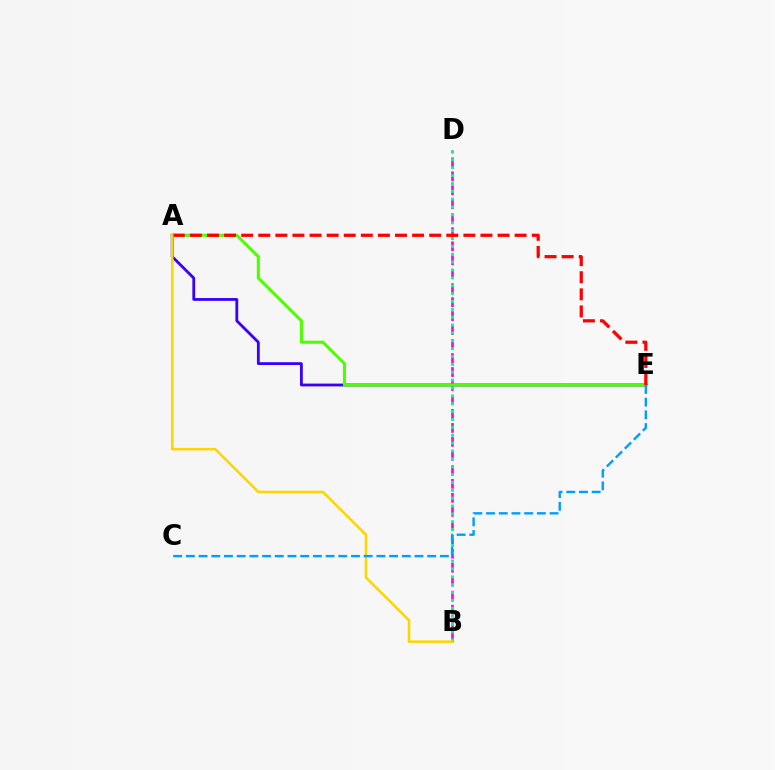{('A', 'E'): [{'color': '#3700ff', 'line_style': 'solid', 'thickness': 2.02}, {'color': '#4fff00', 'line_style': 'solid', 'thickness': 2.21}, {'color': '#ff0000', 'line_style': 'dashed', 'thickness': 2.32}], ('B', 'D'): [{'color': '#ff00ed', 'line_style': 'dashed', 'thickness': 1.9}, {'color': '#00ff86', 'line_style': 'dotted', 'thickness': 2.14}], ('A', 'B'): [{'color': '#ffd500', 'line_style': 'solid', 'thickness': 1.83}], ('C', 'E'): [{'color': '#009eff', 'line_style': 'dashed', 'thickness': 1.73}]}